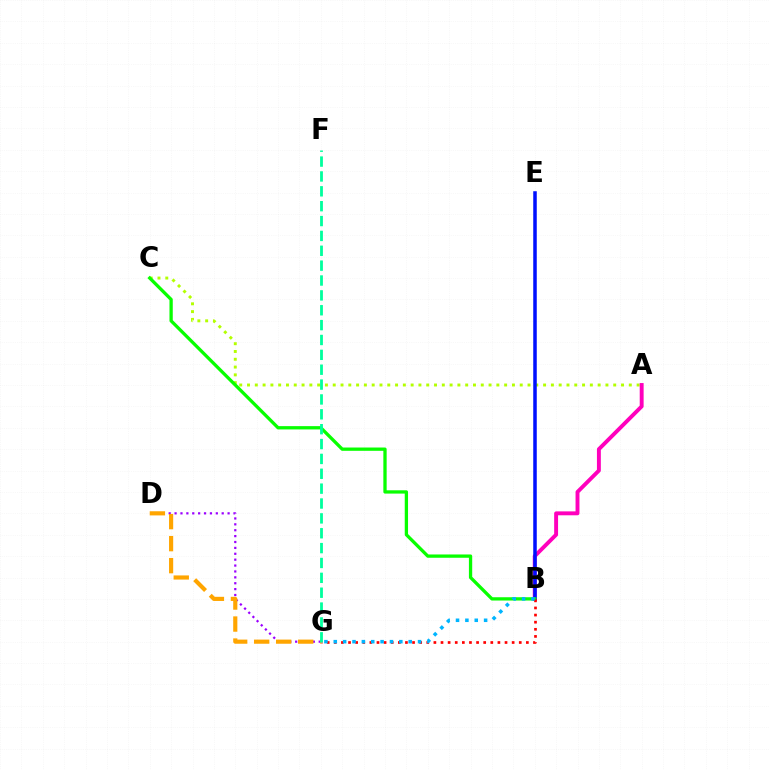{('A', 'C'): [{'color': '#b3ff00', 'line_style': 'dotted', 'thickness': 2.12}], ('A', 'B'): [{'color': '#ff00bd', 'line_style': 'solid', 'thickness': 2.81}], ('B', 'E'): [{'color': '#0010ff', 'line_style': 'solid', 'thickness': 2.54}], ('D', 'G'): [{'color': '#9b00ff', 'line_style': 'dotted', 'thickness': 1.6}, {'color': '#ffa500', 'line_style': 'dashed', 'thickness': 2.99}], ('B', 'C'): [{'color': '#08ff00', 'line_style': 'solid', 'thickness': 2.37}], ('B', 'G'): [{'color': '#ff0000', 'line_style': 'dotted', 'thickness': 1.93}, {'color': '#00b5ff', 'line_style': 'dotted', 'thickness': 2.54}], ('F', 'G'): [{'color': '#00ff9d', 'line_style': 'dashed', 'thickness': 2.02}]}